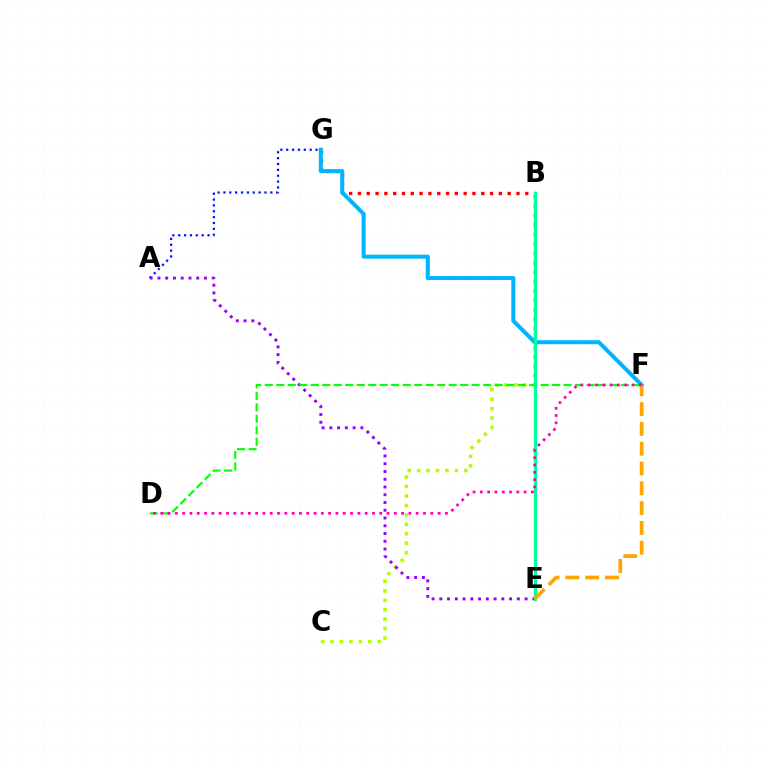{('A', 'G'): [{'color': '#0010ff', 'line_style': 'dotted', 'thickness': 1.59}], ('B', 'C'): [{'color': '#b3ff00', 'line_style': 'dotted', 'thickness': 2.56}], ('A', 'E'): [{'color': '#9b00ff', 'line_style': 'dotted', 'thickness': 2.11}], ('B', 'G'): [{'color': '#ff0000', 'line_style': 'dotted', 'thickness': 2.39}], ('F', 'G'): [{'color': '#00b5ff', 'line_style': 'solid', 'thickness': 2.89}], ('D', 'F'): [{'color': '#08ff00', 'line_style': 'dashed', 'thickness': 1.56}, {'color': '#ff00bd', 'line_style': 'dotted', 'thickness': 1.98}], ('B', 'E'): [{'color': '#00ff9d', 'line_style': 'solid', 'thickness': 2.35}], ('E', 'F'): [{'color': '#ffa500', 'line_style': 'dashed', 'thickness': 2.69}]}